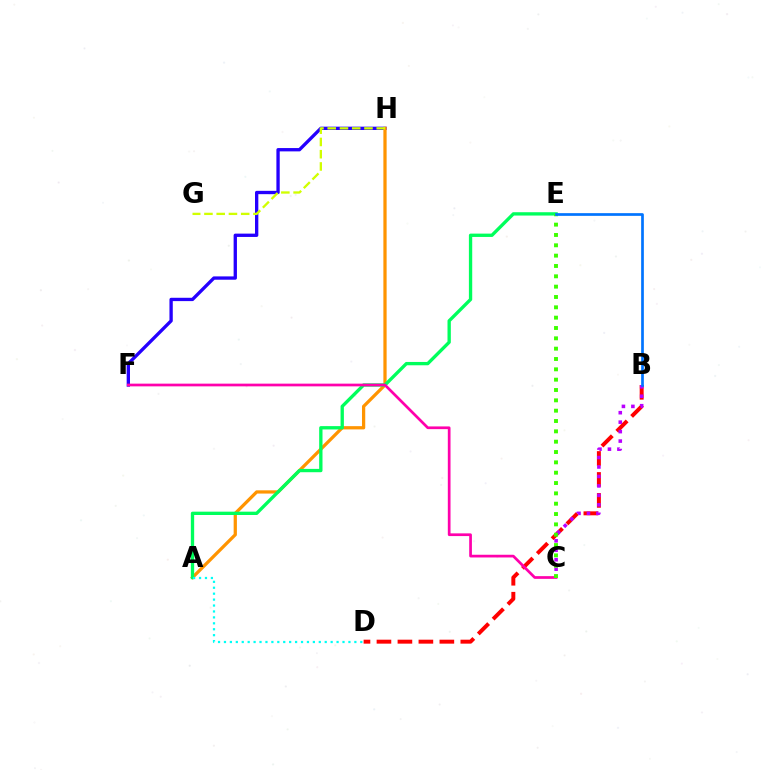{('F', 'H'): [{'color': '#2500ff', 'line_style': 'solid', 'thickness': 2.39}], ('A', 'H'): [{'color': '#ff9400', 'line_style': 'solid', 'thickness': 2.34}], ('B', 'D'): [{'color': '#ff0000', 'line_style': 'dashed', 'thickness': 2.85}], ('A', 'E'): [{'color': '#00ff5c', 'line_style': 'solid', 'thickness': 2.4}], ('C', 'F'): [{'color': '#ff00ac', 'line_style': 'solid', 'thickness': 1.95}], ('B', 'C'): [{'color': '#b900ff', 'line_style': 'dotted', 'thickness': 2.57}], ('G', 'H'): [{'color': '#d1ff00', 'line_style': 'dashed', 'thickness': 1.66}], ('C', 'E'): [{'color': '#3dff00', 'line_style': 'dotted', 'thickness': 2.81}], ('B', 'E'): [{'color': '#0074ff', 'line_style': 'solid', 'thickness': 1.95}], ('A', 'D'): [{'color': '#00fff6', 'line_style': 'dotted', 'thickness': 1.61}]}